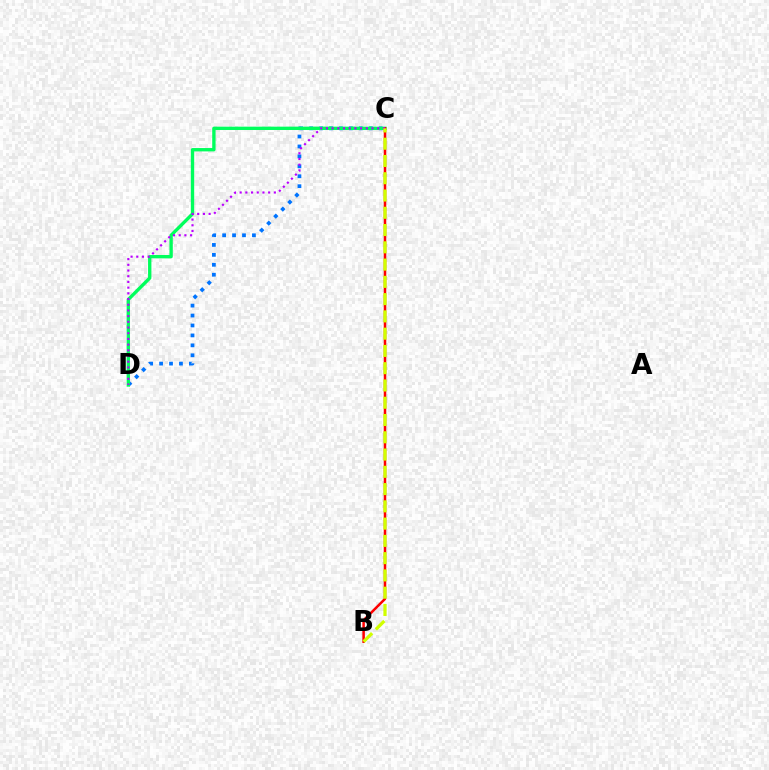{('C', 'D'): [{'color': '#0074ff', 'line_style': 'dotted', 'thickness': 2.7}, {'color': '#00ff5c', 'line_style': 'solid', 'thickness': 2.41}, {'color': '#b900ff', 'line_style': 'dotted', 'thickness': 1.55}], ('B', 'C'): [{'color': '#ff0000', 'line_style': 'solid', 'thickness': 1.81}, {'color': '#d1ff00', 'line_style': 'dashed', 'thickness': 2.35}]}